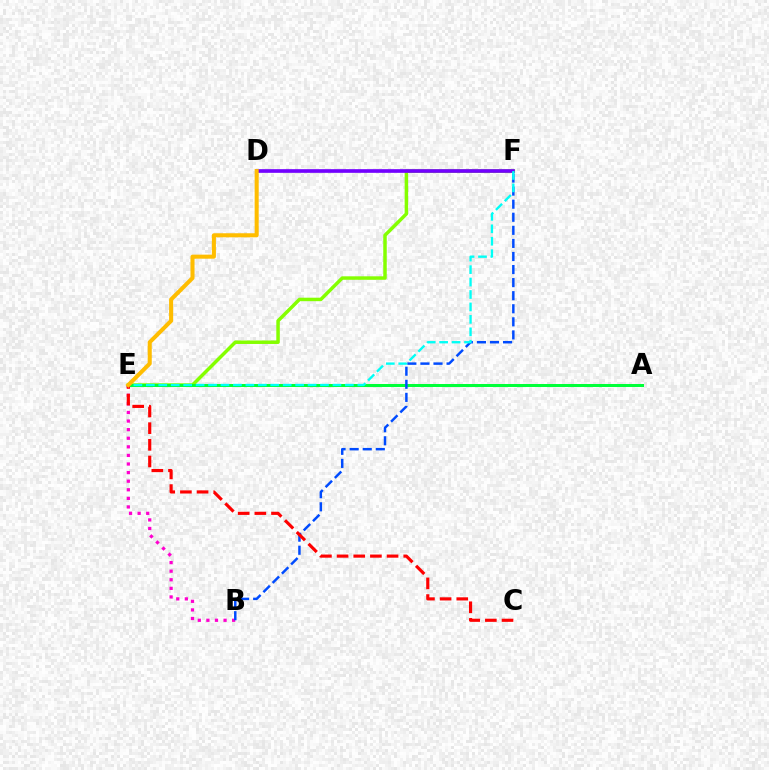{('E', 'F'): [{'color': '#84ff00', 'line_style': 'solid', 'thickness': 2.51}, {'color': '#00fff6', 'line_style': 'dashed', 'thickness': 1.69}], ('D', 'F'): [{'color': '#7200ff', 'line_style': 'solid', 'thickness': 2.64}], ('B', 'E'): [{'color': '#ff00cf', 'line_style': 'dotted', 'thickness': 2.33}], ('A', 'E'): [{'color': '#00ff39', 'line_style': 'solid', 'thickness': 2.16}], ('B', 'F'): [{'color': '#004bff', 'line_style': 'dashed', 'thickness': 1.78}], ('C', 'E'): [{'color': '#ff0000', 'line_style': 'dashed', 'thickness': 2.26}], ('D', 'E'): [{'color': '#ffbd00', 'line_style': 'solid', 'thickness': 2.91}]}